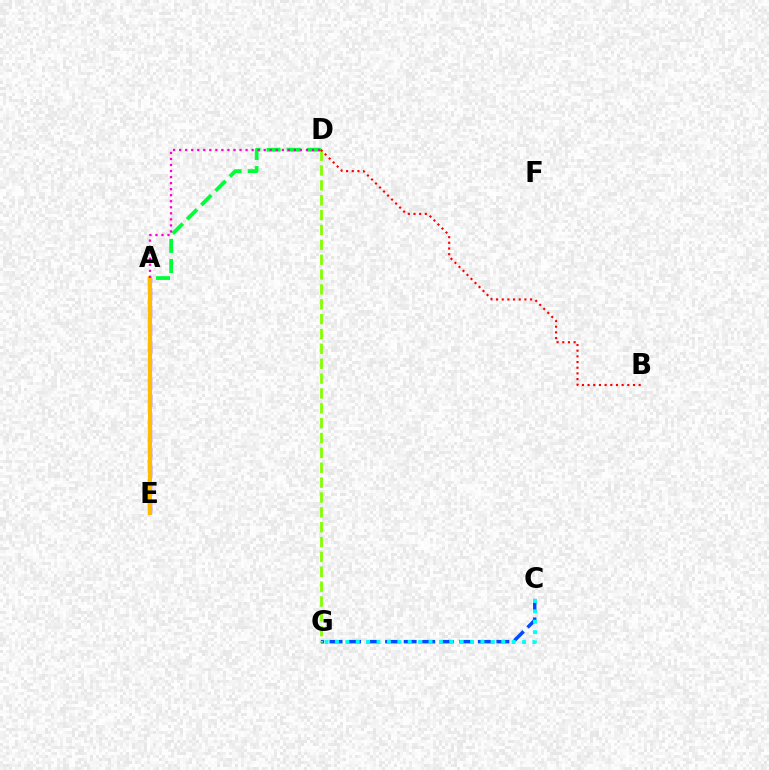{('C', 'G'): [{'color': '#004bff', 'line_style': 'dashed', 'thickness': 2.52}, {'color': '#00fff6', 'line_style': 'dotted', 'thickness': 2.82}], ('D', 'E'): [{'color': '#00ff39', 'line_style': 'dashed', 'thickness': 2.73}], ('A', 'E'): [{'color': '#7200ff', 'line_style': 'dashed', 'thickness': 2.41}, {'color': '#ffbd00', 'line_style': 'solid', 'thickness': 2.92}], ('A', 'D'): [{'color': '#ff00cf', 'line_style': 'dotted', 'thickness': 1.64}], ('D', 'G'): [{'color': '#84ff00', 'line_style': 'dashed', 'thickness': 2.02}], ('B', 'D'): [{'color': '#ff0000', 'line_style': 'dotted', 'thickness': 1.54}]}